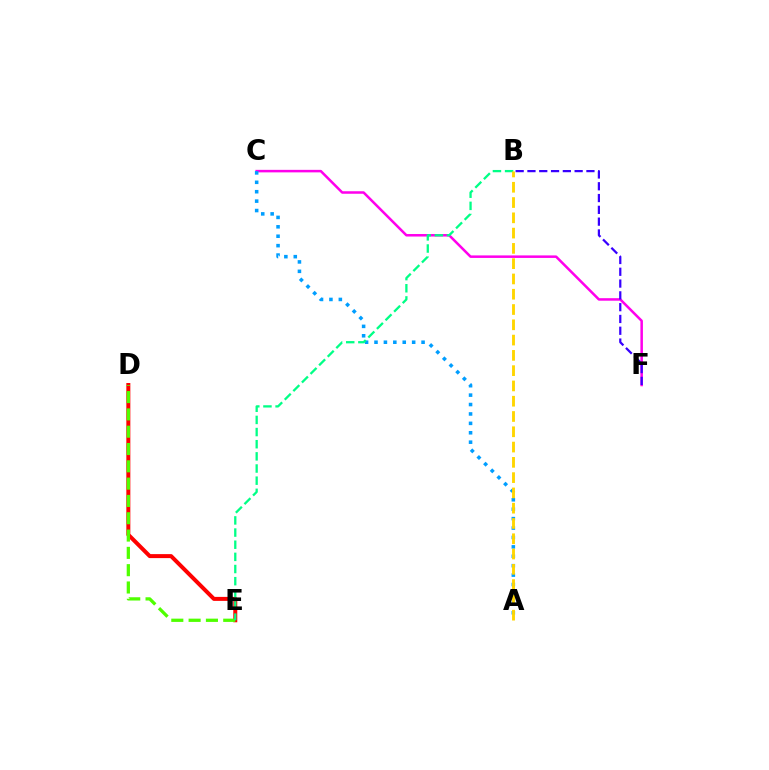{('D', 'E'): [{'color': '#ff0000', 'line_style': 'solid', 'thickness': 2.88}, {'color': '#4fff00', 'line_style': 'dashed', 'thickness': 2.35}], ('C', 'F'): [{'color': '#ff00ed', 'line_style': 'solid', 'thickness': 1.81}], ('A', 'C'): [{'color': '#009eff', 'line_style': 'dotted', 'thickness': 2.56}], ('B', 'F'): [{'color': '#3700ff', 'line_style': 'dashed', 'thickness': 1.6}], ('B', 'E'): [{'color': '#00ff86', 'line_style': 'dashed', 'thickness': 1.65}], ('A', 'B'): [{'color': '#ffd500', 'line_style': 'dashed', 'thickness': 2.08}]}